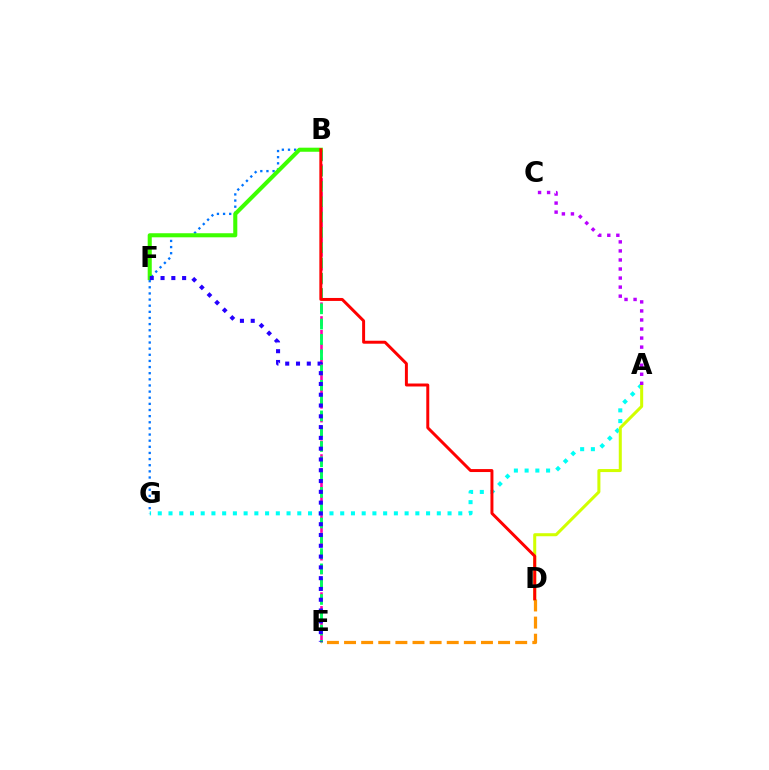{('D', 'E'): [{'color': '#ff9400', 'line_style': 'dashed', 'thickness': 2.32}], ('B', 'E'): [{'color': '#ff00ac', 'line_style': 'dashed', 'thickness': 1.88}, {'color': '#00ff5c', 'line_style': 'dashed', 'thickness': 2.08}], ('A', 'G'): [{'color': '#00fff6', 'line_style': 'dotted', 'thickness': 2.92}], ('A', 'D'): [{'color': '#d1ff00', 'line_style': 'solid', 'thickness': 2.18}], ('B', 'G'): [{'color': '#0074ff', 'line_style': 'dotted', 'thickness': 1.67}], ('A', 'C'): [{'color': '#b900ff', 'line_style': 'dotted', 'thickness': 2.46}], ('B', 'F'): [{'color': '#3dff00', 'line_style': 'solid', 'thickness': 2.93}], ('B', 'D'): [{'color': '#ff0000', 'line_style': 'solid', 'thickness': 2.14}], ('E', 'F'): [{'color': '#2500ff', 'line_style': 'dotted', 'thickness': 2.93}]}